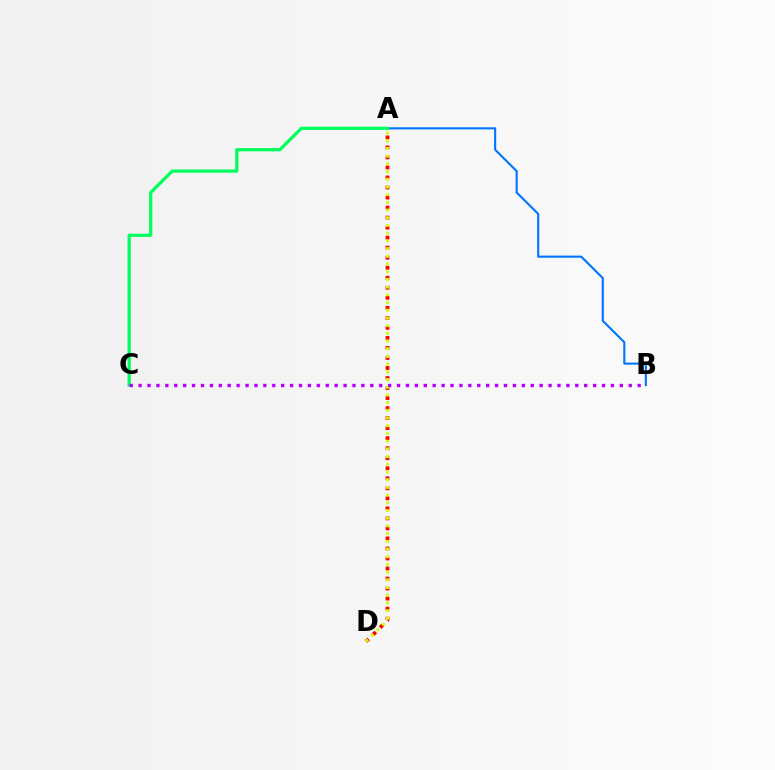{('A', 'D'): [{'color': '#ff0000', 'line_style': 'dotted', 'thickness': 2.72}, {'color': '#d1ff00', 'line_style': 'dotted', 'thickness': 2.09}], ('A', 'B'): [{'color': '#0074ff', 'line_style': 'solid', 'thickness': 1.52}], ('A', 'C'): [{'color': '#00ff5c', 'line_style': 'solid', 'thickness': 2.33}], ('B', 'C'): [{'color': '#b900ff', 'line_style': 'dotted', 'thickness': 2.42}]}